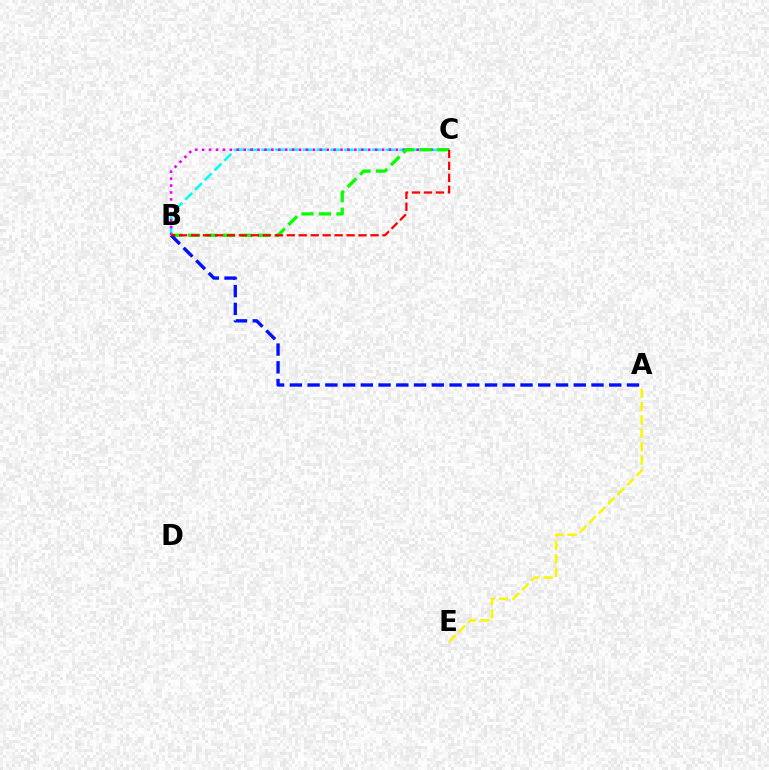{('B', 'C'): [{'color': '#00fff6', 'line_style': 'dashed', 'thickness': 1.88}, {'color': '#ee00ff', 'line_style': 'dotted', 'thickness': 1.88}, {'color': '#08ff00', 'line_style': 'dashed', 'thickness': 2.37}, {'color': '#ff0000', 'line_style': 'dashed', 'thickness': 1.62}], ('A', 'E'): [{'color': '#fcf500', 'line_style': 'dashed', 'thickness': 1.81}], ('A', 'B'): [{'color': '#0010ff', 'line_style': 'dashed', 'thickness': 2.41}]}